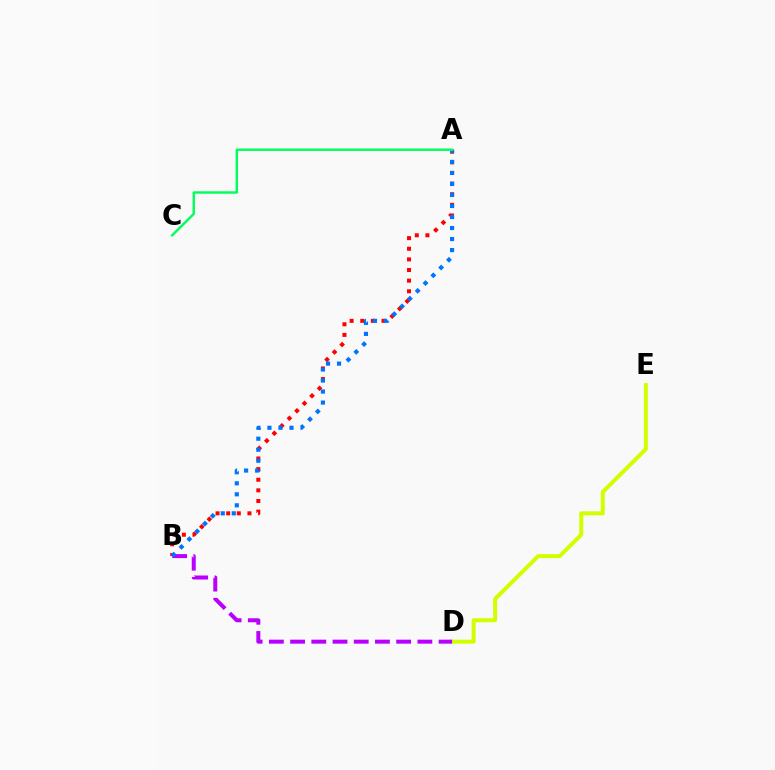{('A', 'B'): [{'color': '#ff0000', 'line_style': 'dotted', 'thickness': 2.89}, {'color': '#0074ff', 'line_style': 'dotted', 'thickness': 2.99}], ('D', 'E'): [{'color': '#d1ff00', 'line_style': 'solid', 'thickness': 2.88}], ('B', 'D'): [{'color': '#b900ff', 'line_style': 'dashed', 'thickness': 2.88}], ('A', 'C'): [{'color': '#00ff5c', 'line_style': 'solid', 'thickness': 1.74}]}